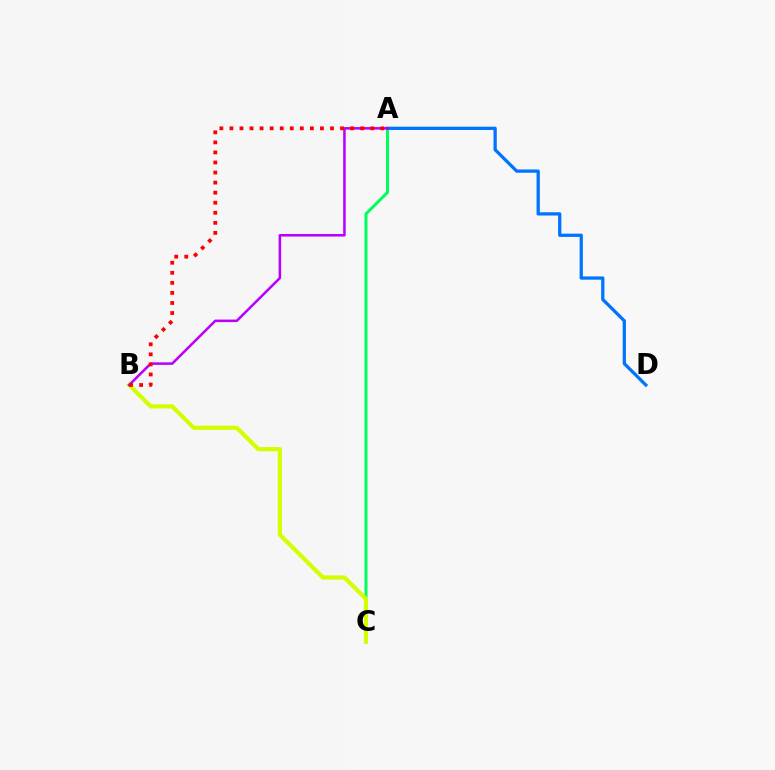{('A', 'C'): [{'color': '#00ff5c', 'line_style': 'solid', 'thickness': 2.15}], ('B', 'C'): [{'color': '#d1ff00', 'line_style': 'solid', 'thickness': 2.99}], ('A', 'D'): [{'color': '#0074ff', 'line_style': 'solid', 'thickness': 2.35}], ('A', 'B'): [{'color': '#b900ff', 'line_style': 'solid', 'thickness': 1.83}, {'color': '#ff0000', 'line_style': 'dotted', 'thickness': 2.73}]}